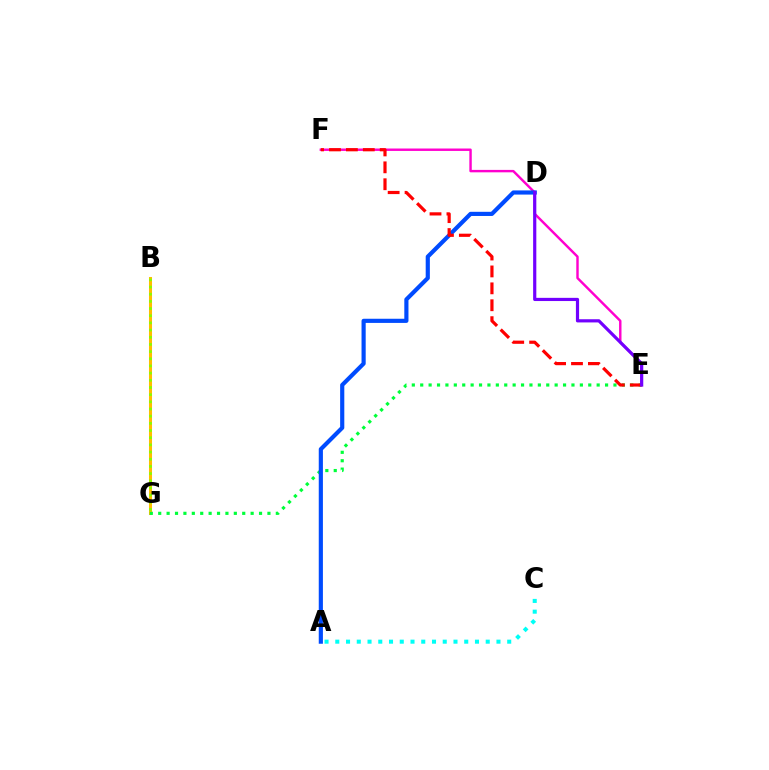{('E', 'F'): [{'color': '#ff00cf', 'line_style': 'solid', 'thickness': 1.75}, {'color': '#ff0000', 'line_style': 'dashed', 'thickness': 2.3}], ('B', 'G'): [{'color': '#ffbd00', 'line_style': 'solid', 'thickness': 2.18}, {'color': '#84ff00', 'line_style': 'dotted', 'thickness': 1.95}], ('A', 'C'): [{'color': '#00fff6', 'line_style': 'dotted', 'thickness': 2.92}], ('E', 'G'): [{'color': '#00ff39', 'line_style': 'dotted', 'thickness': 2.28}], ('A', 'D'): [{'color': '#004bff', 'line_style': 'solid', 'thickness': 2.99}], ('D', 'E'): [{'color': '#7200ff', 'line_style': 'solid', 'thickness': 2.3}]}